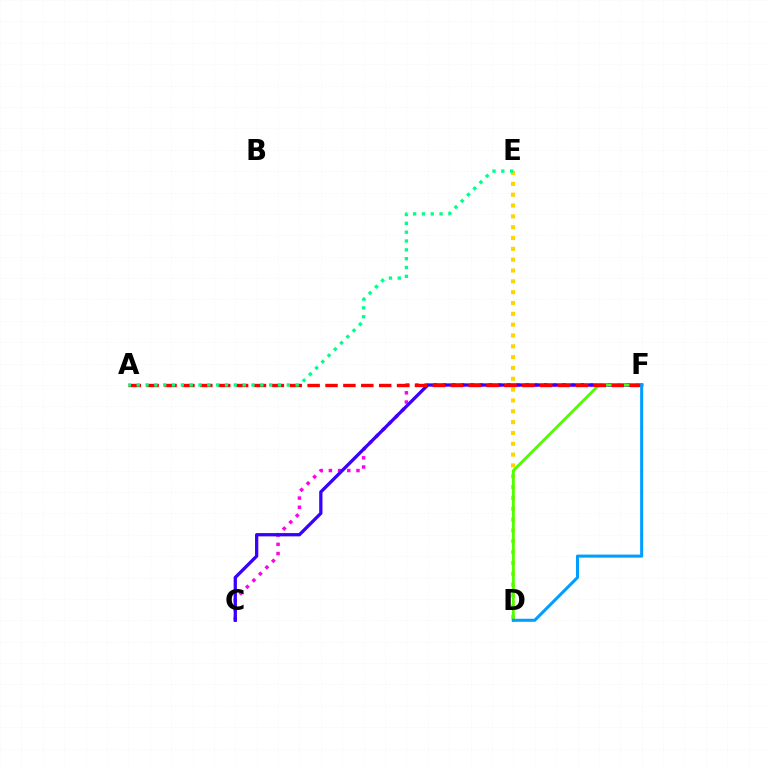{('C', 'F'): [{'color': '#ff00ed', 'line_style': 'dotted', 'thickness': 2.5}, {'color': '#3700ff', 'line_style': 'solid', 'thickness': 2.36}], ('D', 'E'): [{'color': '#ffd500', 'line_style': 'dotted', 'thickness': 2.94}], ('D', 'F'): [{'color': '#4fff00', 'line_style': 'solid', 'thickness': 2.05}, {'color': '#009eff', 'line_style': 'solid', 'thickness': 2.19}], ('A', 'F'): [{'color': '#ff0000', 'line_style': 'dashed', 'thickness': 2.43}], ('A', 'E'): [{'color': '#00ff86', 'line_style': 'dotted', 'thickness': 2.4}]}